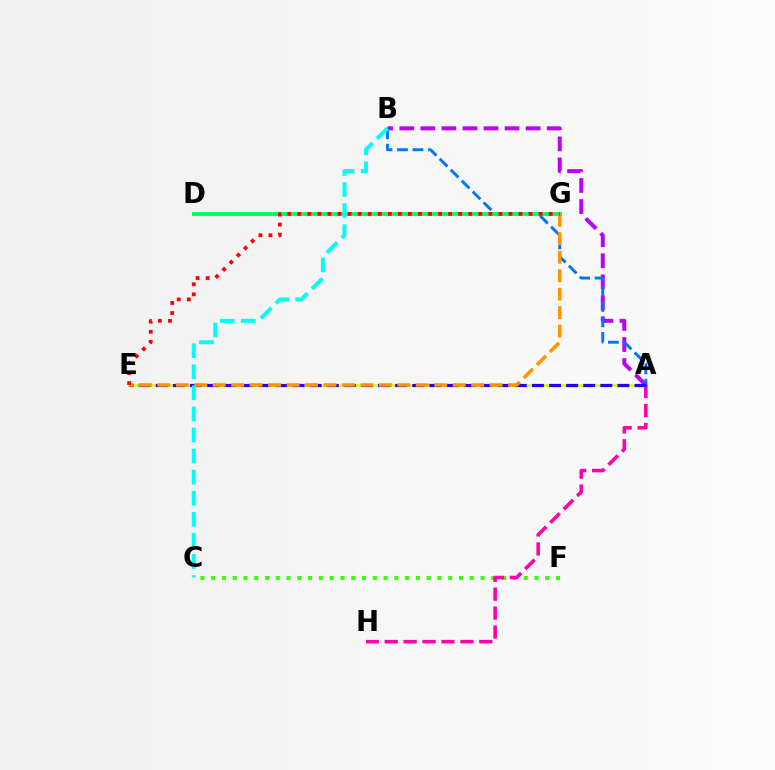{('A', 'B'): [{'color': '#b900ff', 'line_style': 'dashed', 'thickness': 2.86}, {'color': '#0074ff', 'line_style': 'dashed', 'thickness': 2.1}], ('A', 'E'): [{'color': '#d1ff00', 'line_style': 'solid', 'thickness': 1.81}, {'color': '#2500ff', 'line_style': 'dashed', 'thickness': 2.32}], ('C', 'F'): [{'color': '#3dff00', 'line_style': 'dotted', 'thickness': 2.93}], ('A', 'H'): [{'color': '#ff00ac', 'line_style': 'dashed', 'thickness': 2.57}], ('D', 'G'): [{'color': '#00ff5c', 'line_style': 'solid', 'thickness': 2.8}], ('E', 'G'): [{'color': '#ff9400', 'line_style': 'dashed', 'thickness': 2.51}, {'color': '#ff0000', 'line_style': 'dotted', 'thickness': 2.73}], ('B', 'C'): [{'color': '#00fff6', 'line_style': 'dashed', 'thickness': 2.86}]}